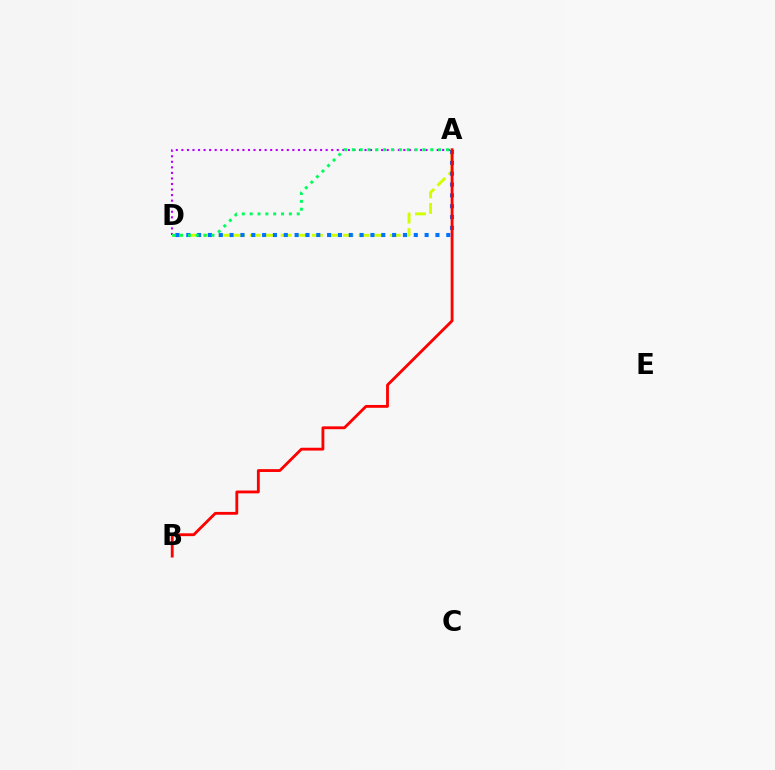{('A', 'D'): [{'color': '#b900ff', 'line_style': 'dotted', 'thickness': 1.51}, {'color': '#d1ff00', 'line_style': 'dashed', 'thickness': 2.11}, {'color': '#0074ff', 'line_style': 'dotted', 'thickness': 2.94}, {'color': '#00ff5c', 'line_style': 'dotted', 'thickness': 2.13}], ('A', 'B'): [{'color': '#ff0000', 'line_style': 'solid', 'thickness': 2.04}]}